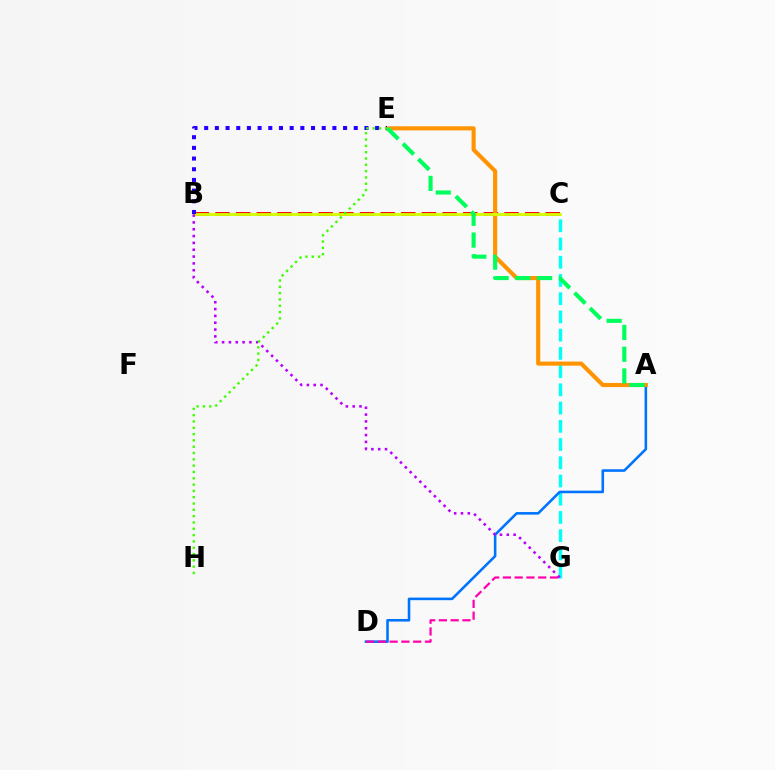{('C', 'G'): [{'color': '#00fff6', 'line_style': 'dashed', 'thickness': 2.48}], ('A', 'D'): [{'color': '#0074ff', 'line_style': 'solid', 'thickness': 1.86}], ('B', 'C'): [{'color': '#ff0000', 'line_style': 'dashed', 'thickness': 2.8}, {'color': '#d1ff00', 'line_style': 'solid', 'thickness': 2.03}], ('A', 'E'): [{'color': '#ff9400', 'line_style': 'solid', 'thickness': 2.95}, {'color': '#00ff5c', 'line_style': 'dashed', 'thickness': 2.96}], ('B', 'G'): [{'color': '#b900ff', 'line_style': 'dotted', 'thickness': 1.86}], ('D', 'G'): [{'color': '#ff00ac', 'line_style': 'dashed', 'thickness': 1.6}], ('B', 'E'): [{'color': '#2500ff', 'line_style': 'dotted', 'thickness': 2.9}], ('E', 'H'): [{'color': '#3dff00', 'line_style': 'dotted', 'thickness': 1.72}]}